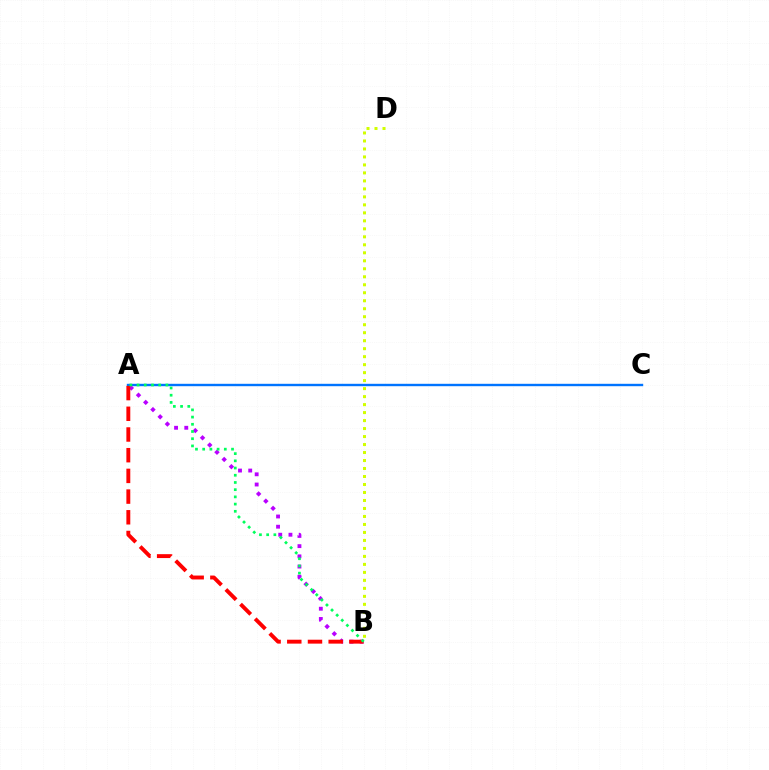{('A', 'C'): [{'color': '#0074ff', 'line_style': 'solid', 'thickness': 1.73}], ('B', 'D'): [{'color': '#d1ff00', 'line_style': 'dotted', 'thickness': 2.17}], ('A', 'B'): [{'color': '#b900ff', 'line_style': 'dotted', 'thickness': 2.77}, {'color': '#ff0000', 'line_style': 'dashed', 'thickness': 2.81}, {'color': '#00ff5c', 'line_style': 'dotted', 'thickness': 1.96}]}